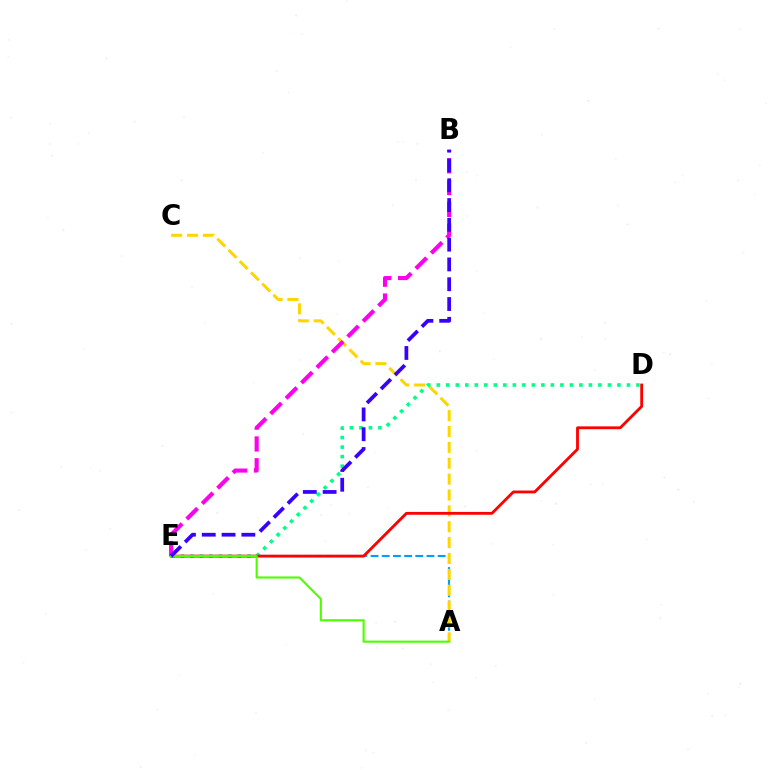{('A', 'E'): [{'color': '#009eff', 'line_style': 'dashed', 'thickness': 1.52}, {'color': '#4fff00', 'line_style': 'solid', 'thickness': 1.54}], ('A', 'C'): [{'color': '#ffd500', 'line_style': 'dashed', 'thickness': 2.16}], ('D', 'E'): [{'color': '#00ff86', 'line_style': 'dotted', 'thickness': 2.58}, {'color': '#ff0000', 'line_style': 'solid', 'thickness': 2.03}], ('B', 'E'): [{'color': '#ff00ed', 'line_style': 'dashed', 'thickness': 2.96}, {'color': '#3700ff', 'line_style': 'dashed', 'thickness': 2.69}]}